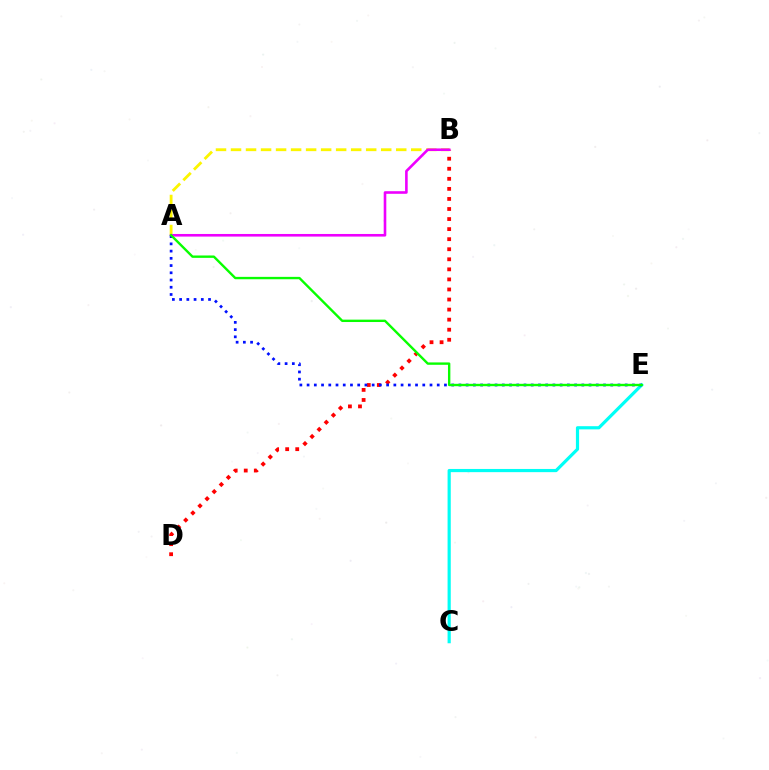{('C', 'E'): [{'color': '#00fff6', 'line_style': 'solid', 'thickness': 2.29}], ('B', 'D'): [{'color': '#ff0000', 'line_style': 'dotted', 'thickness': 2.73}], ('A', 'B'): [{'color': '#fcf500', 'line_style': 'dashed', 'thickness': 2.04}, {'color': '#ee00ff', 'line_style': 'solid', 'thickness': 1.88}], ('A', 'E'): [{'color': '#0010ff', 'line_style': 'dotted', 'thickness': 1.96}, {'color': '#08ff00', 'line_style': 'solid', 'thickness': 1.71}]}